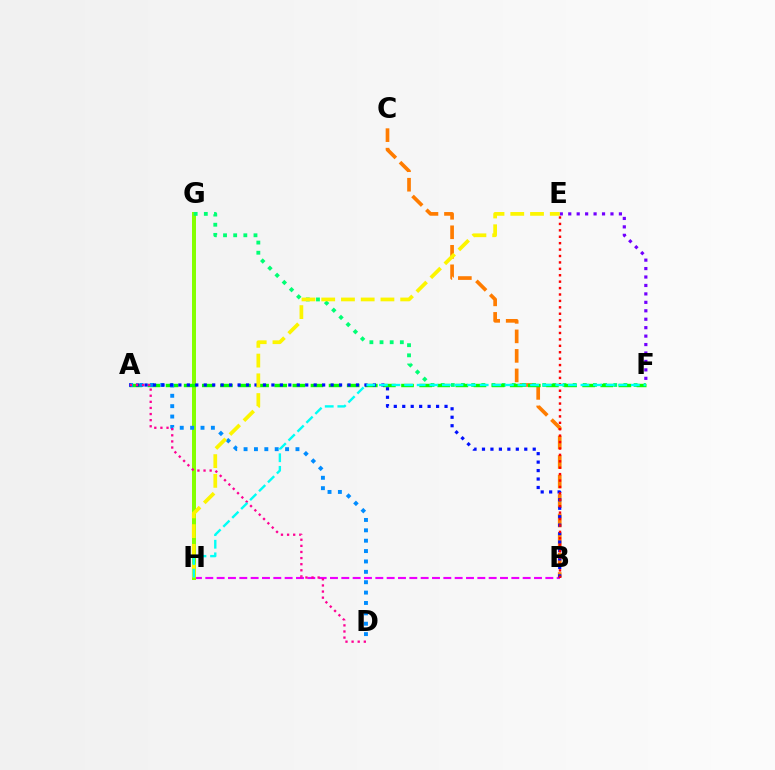{('B', 'H'): [{'color': '#ee00ff', 'line_style': 'dashed', 'thickness': 1.54}], ('B', 'C'): [{'color': '#ff7c00', 'line_style': 'dashed', 'thickness': 2.65}], ('E', 'F'): [{'color': '#7200ff', 'line_style': 'dotted', 'thickness': 2.29}], ('G', 'H'): [{'color': '#84ff00', 'line_style': 'solid', 'thickness': 2.88}], ('F', 'G'): [{'color': '#00ff74', 'line_style': 'dotted', 'thickness': 2.76}], ('A', 'F'): [{'color': '#08ff00', 'line_style': 'dashed', 'thickness': 2.46}], ('A', 'D'): [{'color': '#008cff', 'line_style': 'dotted', 'thickness': 2.82}, {'color': '#ff0094', 'line_style': 'dotted', 'thickness': 1.66}], ('A', 'B'): [{'color': '#0010ff', 'line_style': 'dotted', 'thickness': 2.3}], ('B', 'E'): [{'color': '#ff0000', 'line_style': 'dotted', 'thickness': 1.74}], ('E', 'H'): [{'color': '#fcf500', 'line_style': 'dashed', 'thickness': 2.68}], ('F', 'H'): [{'color': '#00fff6', 'line_style': 'dashed', 'thickness': 1.71}]}